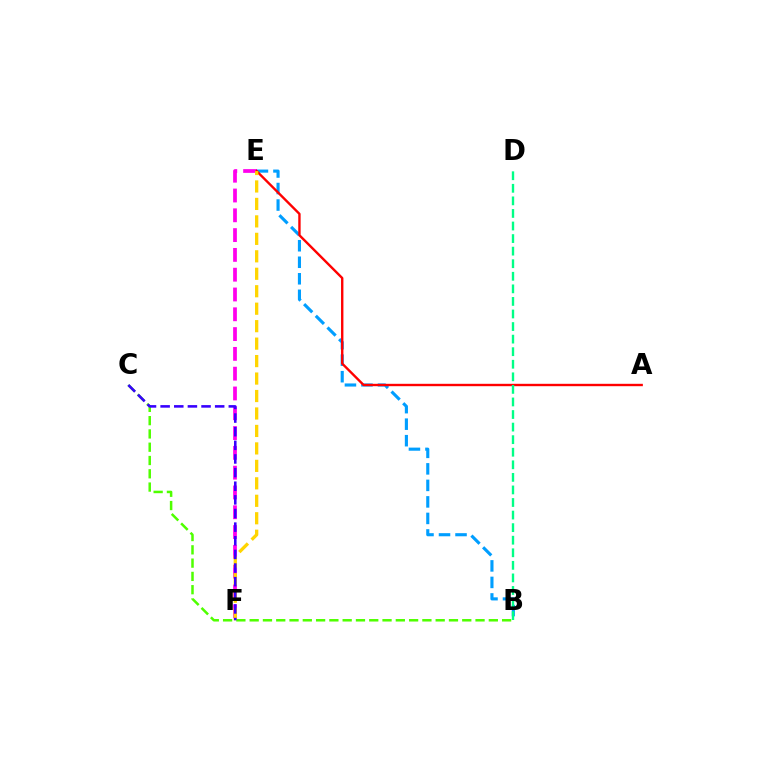{('B', 'E'): [{'color': '#009eff', 'line_style': 'dashed', 'thickness': 2.24}], ('E', 'F'): [{'color': '#ff00ed', 'line_style': 'dashed', 'thickness': 2.69}, {'color': '#ffd500', 'line_style': 'dashed', 'thickness': 2.37}], ('A', 'E'): [{'color': '#ff0000', 'line_style': 'solid', 'thickness': 1.72}], ('B', 'C'): [{'color': '#4fff00', 'line_style': 'dashed', 'thickness': 1.81}], ('B', 'D'): [{'color': '#00ff86', 'line_style': 'dashed', 'thickness': 1.71}], ('C', 'F'): [{'color': '#3700ff', 'line_style': 'dashed', 'thickness': 1.85}]}